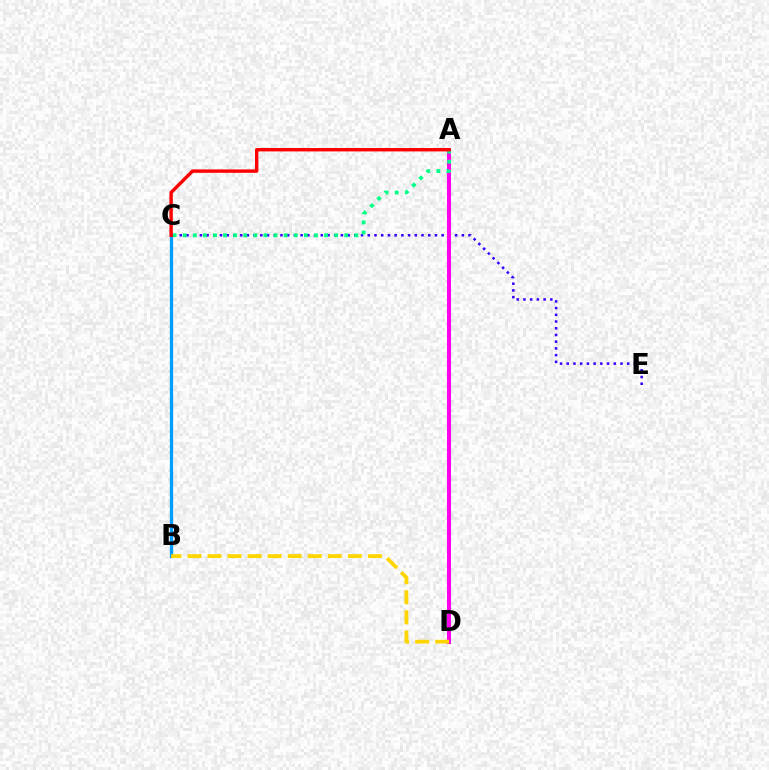{('B', 'C'): [{'color': '#009eff', 'line_style': 'solid', 'thickness': 2.35}], ('A', 'D'): [{'color': '#4fff00', 'line_style': 'dotted', 'thickness': 1.97}, {'color': '#ff00ed', 'line_style': 'solid', 'thickness': 2.91}], ('C', 'E'): [{'color': '#3700ff', 'line_style': 'dotted', 'thickness': 1.82}], ('B', 'D'): [{'color': '#ffd500', 'line_style': 'dashed', 'thickness': 2.72}], ('A', 'C'): [{'color': '#00ff86', 'line_style': 'dotted', 'thickness': 2.74}, {'color': '#ff0000', 'line_style': 'solid', 'thickness': 2.44}]}